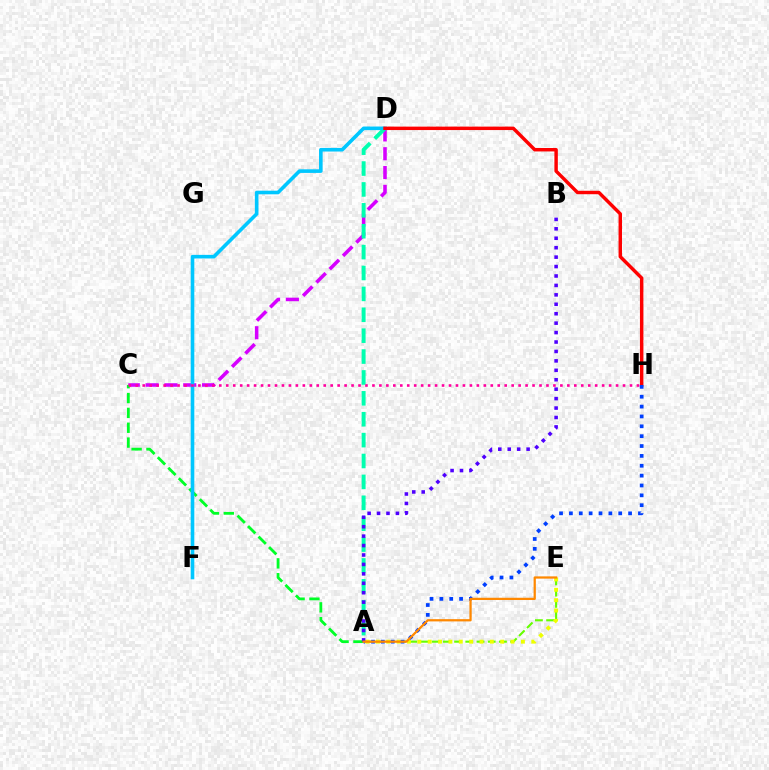{('C', 'D'): [{'color': '#d600ff', 'line_style': 'dashed', 'thickness': 2.56}], ('A', 'D'): [{'color': '#00ffaf', 'line_style': 'dashed', 'thickness': 2.84}], ('A', 'C'): [{'color': '#00ff27', 'line_style': 'dashed', 'thickness': 2.02}], ('D', 'F'): [{'color': '#00c7ff', 'line_style': 'solid', 'thickness': 2.6}], ('A', 'E'): [{'color': '#66ff00', 'line_style': 'dashed', 'thickness': 1.52}, {'color': '#eeff00', 'line_style': 'dotted', 'thickness': 2.81}, {'color': '#ff8800', 'line_style': 'solid', 'thickness': 1.62}], ('D', 'H'): [{'color': '#ff0000', 'line_style': 'solid', 'thickness': 2.48}], ('C', 'H'): [{'color': '#ff00a0', 'line_style': 'dotted', 'thickness': 1.89}], ('A', 'H'): [{'color': '#003fff', 'line_style': 'dotted', 'thickness': 2.68}], ('A', 'B'): [{'color': '#4f00ff', 'line_style': 'dotted', 'thickness': 2.56}]}